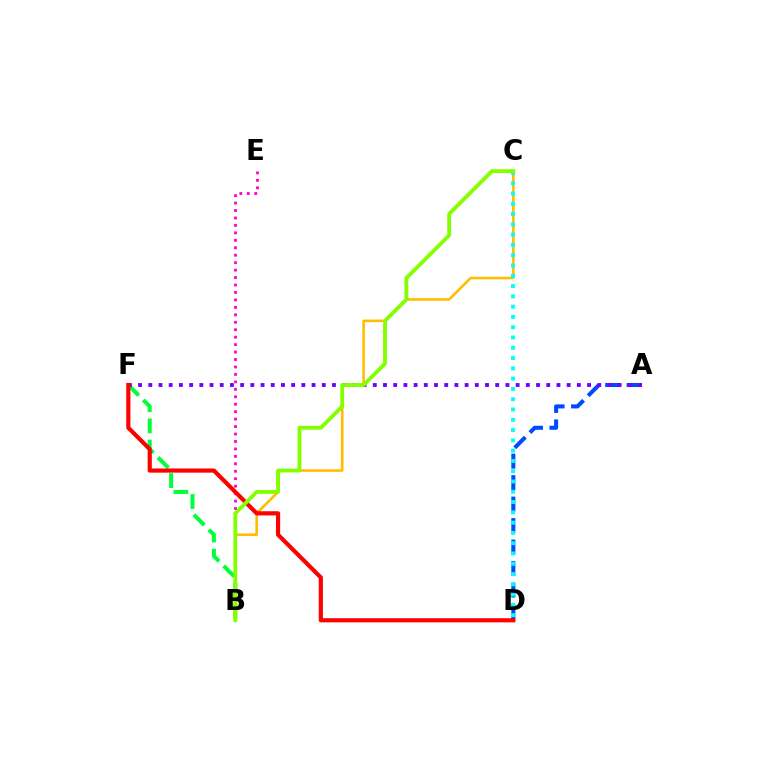{('B', 'E'): [{'color': '#ff00cf', 'line_style': 'dotted', 'thickness': 2.02}], ('B', 'F'): [{'color': '#00ff39', 'line_style': 'dashed', 'thickness': 2.88}], ('B', 'C'): [{'color': '#ffbd00', 'line_style': 'solid', 'thickness': 1.87}, {'color': '#84ff00', 'line_style': 'solid', 'thickness': 2.76}], ('A', 'D'): [{'color': '#004bff', 'line_style': 'dashed', 'thickness': 2.92}], ('A', 'F'): [{'color': '#7200ff', 'line_style': 'dotted', 'thickness': 2.77}], ('D', 'F'): [{'color': '#ff0000', 'line_style': 'solid', 'thickness': 3.0}], ('C', 'D'): [{'color': '#00fff6', 'line_style': 'dotted', 'thickness': 2.79}]}